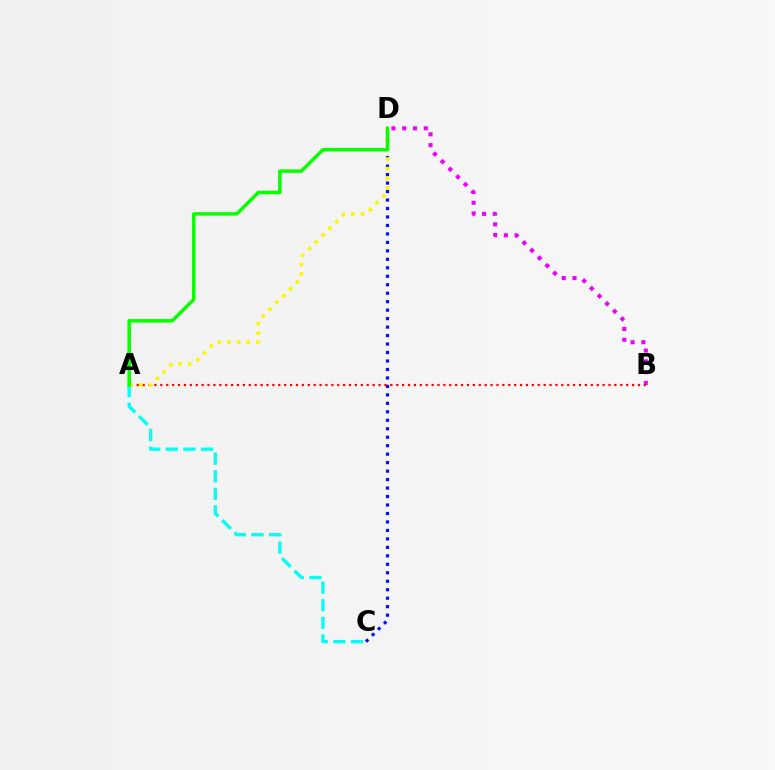{('B', 'D'): [{'color': '#ee00ff', 'line_style': 'dotted', 'thickness': 2.93}], ('A', 'C'): [{'color': '#00fff6', 'line_style': 'dashed', 'thickness': 2.39}], ('C', 'D'): [{'color': '#0010ff', 'line_style': 'dotted', 'thickness': 2.3}], ('A', 'B'): [{'color': '#ff0000', 'line_style': 'dotted', 'thickness': 1.6}], ('A', 'D'): [{'color': '#fcf500', 'line_style': 'dotted', 'thickness': 2.61}, {'color': '#08ff00', 'line_style': 'solid', 'thickness': 2.51}]}